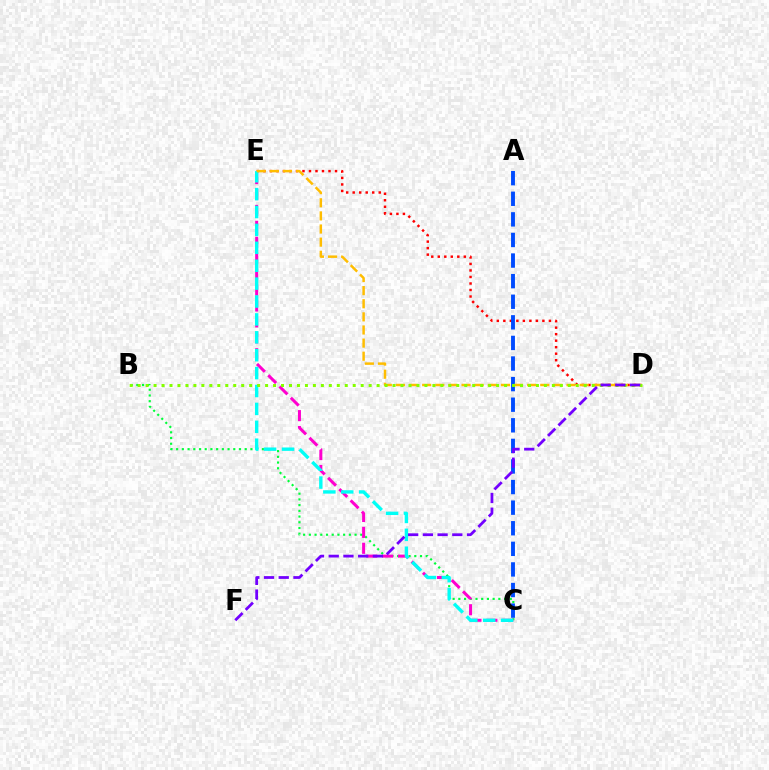{('B', 'C'): [{'color': '#00ff39', 'line_style': 'dotted', 'thickness': 1.55}], ('C', 'E'): [{'color': '#ff00cf', 'line_style': 'dashed', 'thickness': 2.16}, {'color': '#00fff6', 'line_style': 'dashed', 'thickness': 2.43}], ('D', 'E'): [{'color': '#ff0000', 'line_style': 'dotted', 'thickness': 1.77}, {'color': '#ffbd00', 'line_style': 'dashed', 'thickness': 1.78}], ('A', 'C'): [{'color': '#004bff', 'line_style': 'dashed', 'thickness': 2.8}], ('B', 'D'): [{'color': '#84ff00', 'line_style': 'dotted', 'thickness': 2.16}], ('D', 'F'): [{'color': '#7200ff', 'line_style': 'dashed', 'thickness': 2.0}]}